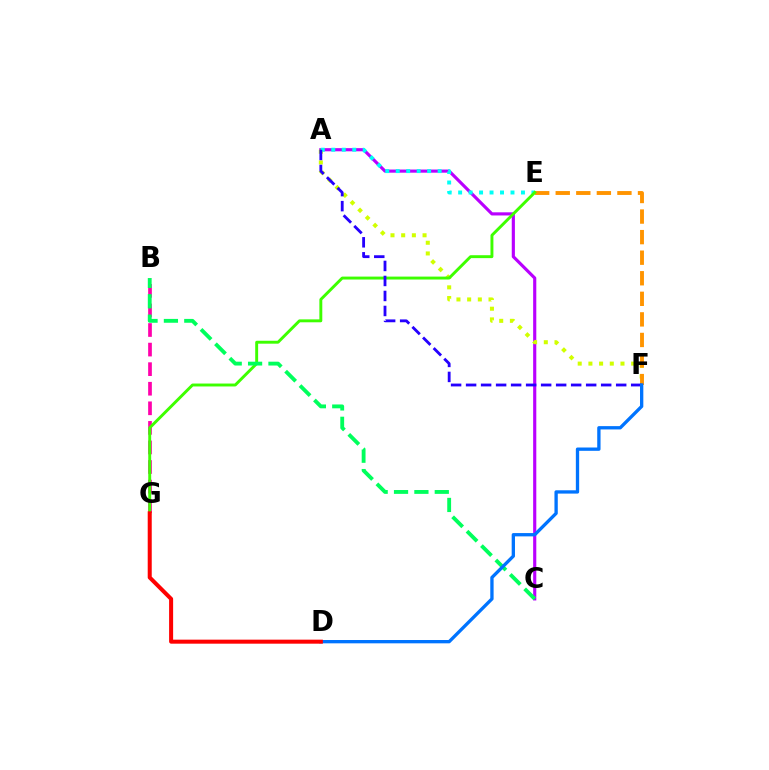{('A', 'C'): [{'color': '#b900ff', 'line_style': 'solid', 'thickness': 2.27}], ('A', 'F'): [{'color': '#d1ff00', 'line_style': 'dotted', 'thickness': 2.9}, {'color': '#2500ff', 'line_style': 'dashed', 'thickness': 2.04}], ('B', 'G'): [{'color': '#ff00ac', 'line_style': 'dashed', 'thickness': 2.66}], ('A', 'E'): [{'color': '#00fff6', 'line_style': 'dotted', 'thickness': 2.85}], ('E', 'F'): [{'color': '#ff9400', 'line_style': 'dashed', 'thickness': 2.79}], ('E', 'G'): [{'color': '#3dff00', 'line_style': 'solid', 'thickness': 2.1}], ('B', 'C'): [{'color': '#00ff5c', 'line_style': 'dashed', 'thickness': 2.77}], ('D', 'F'): [{'color': '#0074ff', 'line_style': 'solid', 'thickness': 2.39}], ('D', 'G'): [{'color': '#ff0000', 'line_style': 'solid', 'thickness': 2.9}]}